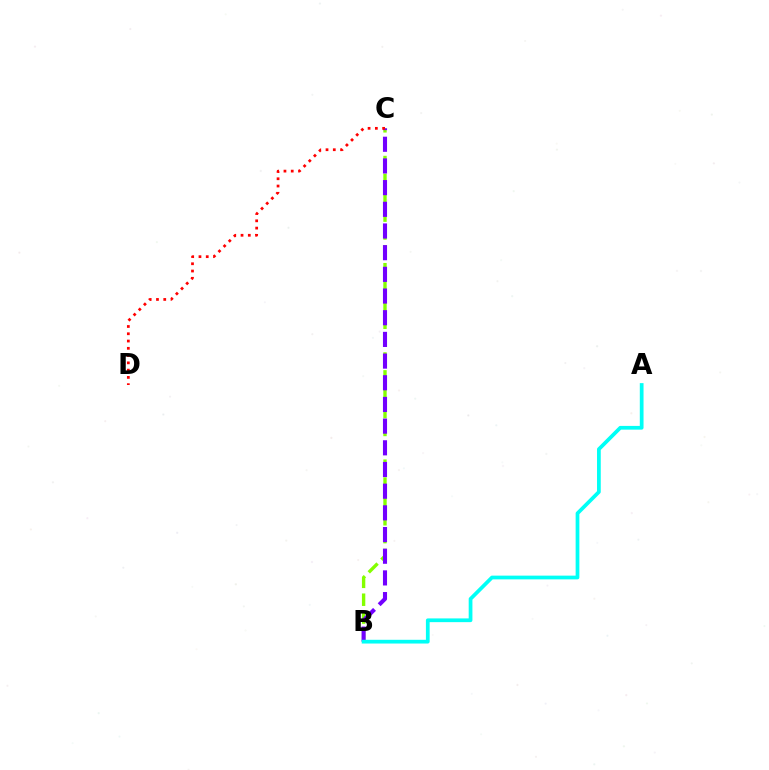{('B', 'C'): [{'color': '#84ff00', 'line_style': 'dashed', 'thickness': 2.43}, {'color': '#7200ff', 'line_style': 'dashed', 'thickness': 2.95}], ('A', 'B'): [{'color': '#00fff6', 'line_style': 'solid', 'thickness': 2.69}], ('C', 'D'): [{'color': '#ff0000', 'line_style': 'dotted', 'thickness': 1.98}]}